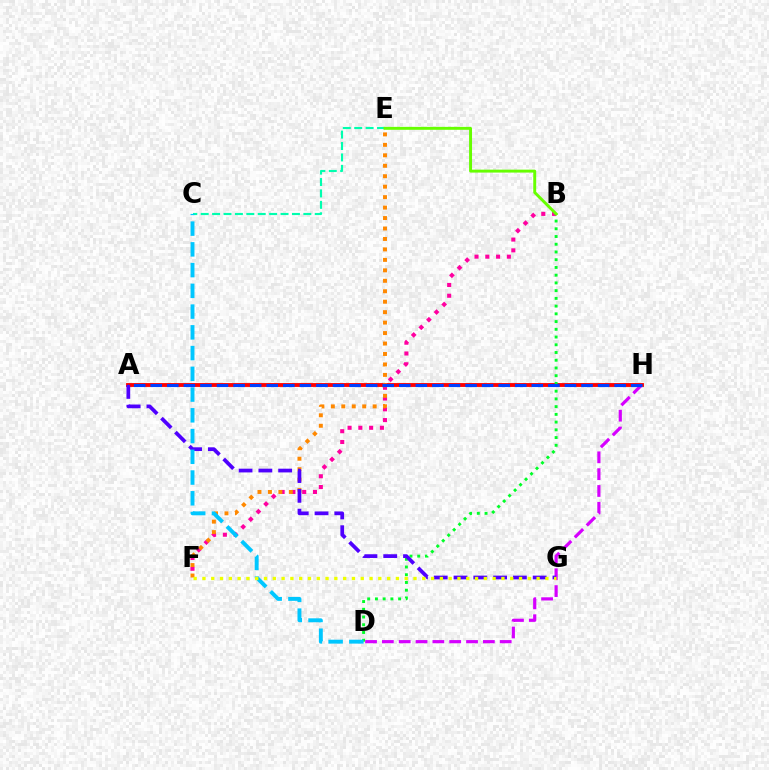{('B', 'F'): [{'color': '#ff00a0', 'line_style': 'dotted', 'thickness': 2.93}], ('A', 'H'): [{'color': '#ff0000', 'line_style': 'solid', 'thickness': 2.77}, {'color': '#003fff', 'line_style': 'dashed', 'thickness': 2.25}], ('E', 'F'): [{'color': '#ff8800', 'line_style': 'dotted', 'thickness': 2.84}], ('D', 'H'): [{'color': '#d600ff', 'line_style': 'dashed', 'thickness': 2.29}], ('B', 'D'): [{'color': '#00ff27', 'line_style': 'dotted', 'thickness': 2.1}], ('A', 'G'): [{'color': '#4f00ff', 'line_style': 'dashed', 'thickness': 2.69}], ('C', 'E'): [{'color': '#00ffaf', 'line_style': 'dashed', 'thickness': 1.55}], ('C', 'D'): [{'color': '#00c7ff', 'line_style': 'dashed', 'thickness': 2.82}], ('B', 'E'): [{'color': '#66ff00', 'line_style': 'solid', 'thickness': 2.11}], ('F', 'G'): [{'color': '#eeff00', 'line_style': 'dotted', 'thickness': 2.39}]}